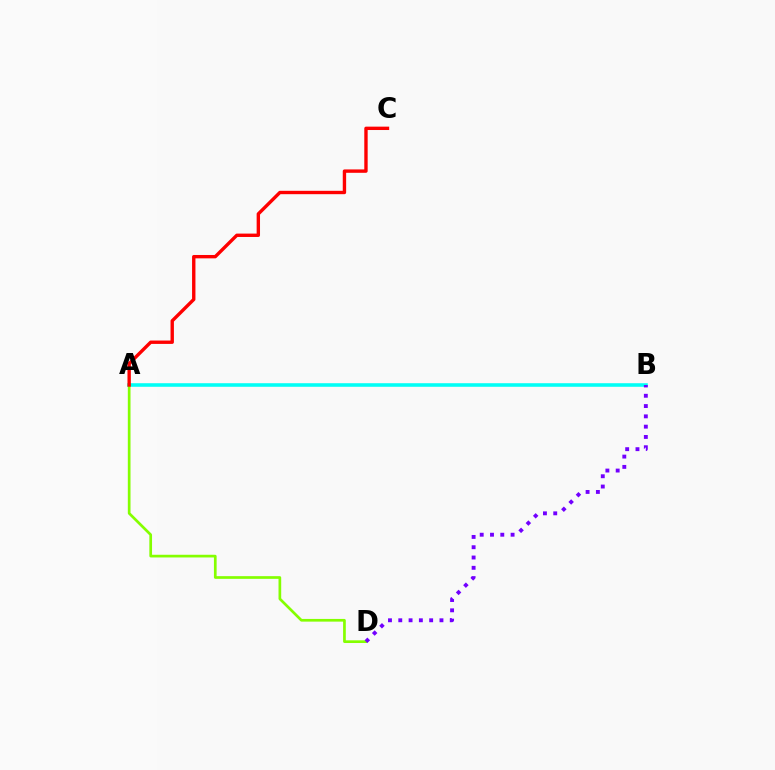{('A', 'B'): [{'color': '#00fff6', 'line_style': 'solid', 'thickness': 2.57}], ('A', 'D'): [{'color': '#84ff00', 'line_style': 'solid', 'thickness': 1.94}], ('A', 'C'): [{'color': '#ff0000', 'line_style': 'solid', 'thickness': 2.43}], ('B', 'D'): [{'color': '#7200ff', 'line_style': 'dotted', 'thickness': 2.8}]}